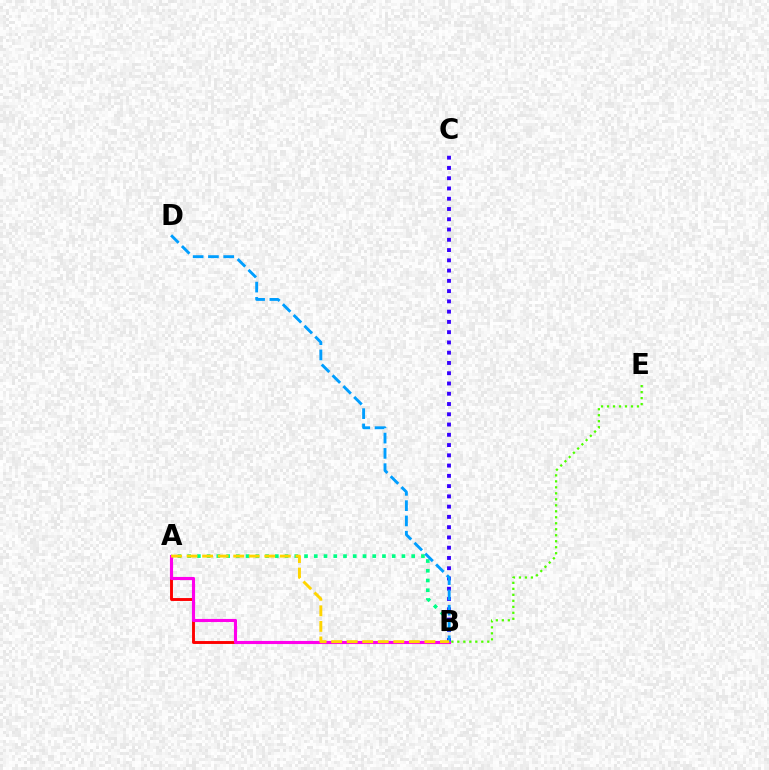{('A', 'B'): [{'color': '#ff0000', 'line_style': 'solid', 'thickness': 2.09}, {'color': '#00ff86', 'line_style': 'dotted', 'thickness': 2.65}, {'color': '#ff00ed', 'line_style': 'solid', 'thickness': 2.25}, {'color': '#ffd500', 'line_style': 'dashed', 'thickness': 2.11}], ('B', 'E'): [{'color': '#4fff00', 'line_style': 'dotted', 'thickness': 1.63}], ('B', 'C'): [{'color': '#3700ff', 'line_style': 'dotted', 'thickness': 2.79}], ('B', 'D'): [{'color': '#009eff', 'line_style': 'dashed', 'thickness': 2.08}]}